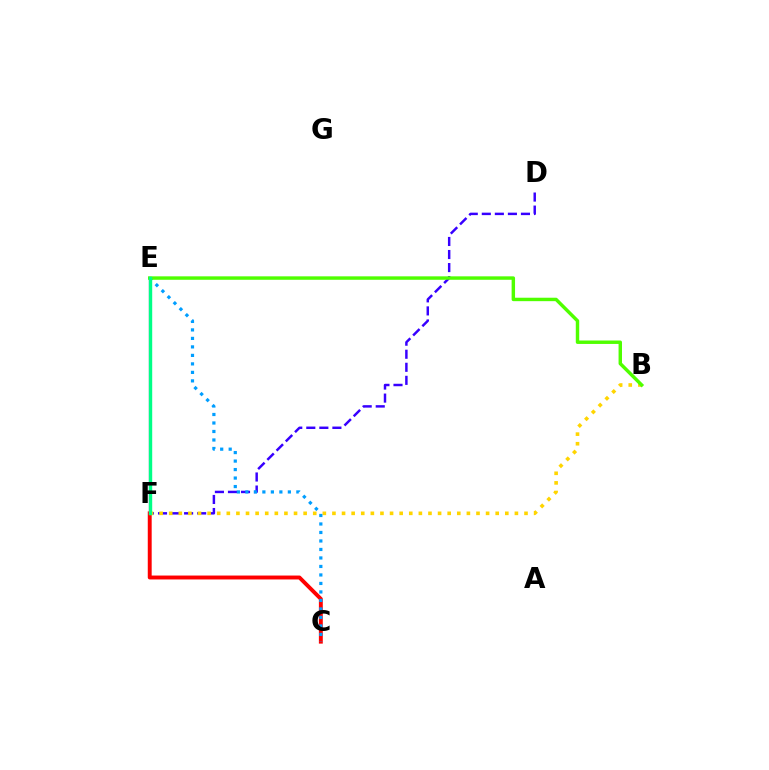{('C', 'F'): [{'color': '#ff0000', 'line_style': 'solid', 'thickness': 2.82}], ('D', 'F'): [{'color': '#3700ff', 'line_style': 'dashed', 'thickness': 1.77}], ('B', 'F'): [{'color': '#ffd500', 'line_style': 'dotted', 'thickness': 2.61}], ('E', 'F'): [{'color': '#ff00ed', 'line_style': 'solid', 'thickness': 1.6}, {'color': '#00ff86', 'line_style': 'solid', 'thickness': 2.45}], ('C', 'E'): [{'color': '#009eff', 'line_style': 'dotted', 'thickness': 2.31}], ('B', 'E'): [{'color': '#4fff00', 'line_style': 'solid', 'thickness': 2.47}]}